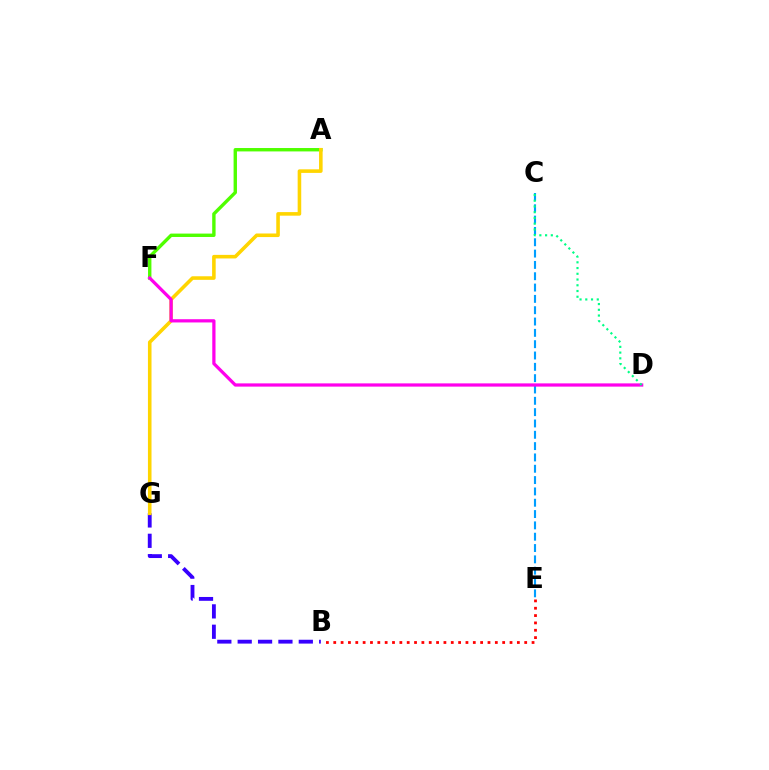{('A', 'F'): [{'color': '#4fff00', 'line_style': 'solid', 'thickness': 2.44}], ('B', 'G'): [{'color': '#3700ff', 'line_style': 'dashed', 'thickness': 2.77}], ('C', 'E'): [{'color': '#009eff', 'line_style': 'dashed', 'thickness': 1.54}], ('A', 'G'): [{'color': '#ffd500', 'line_style': 'solid', 'thickness': 2.58}], ('D', 'F'): [{'color': '#ff00ed', 'line_style': 'solid', 'thickness': 2.33}], ('B', 'E'): [{'color': '#ff0000', 'line_style': 'dotted', 'thickness': 2.0}], ('C', 'D'): [{'color': '#00ff86', 'line_style': 'dotted', 'thickness': 1.56}]}